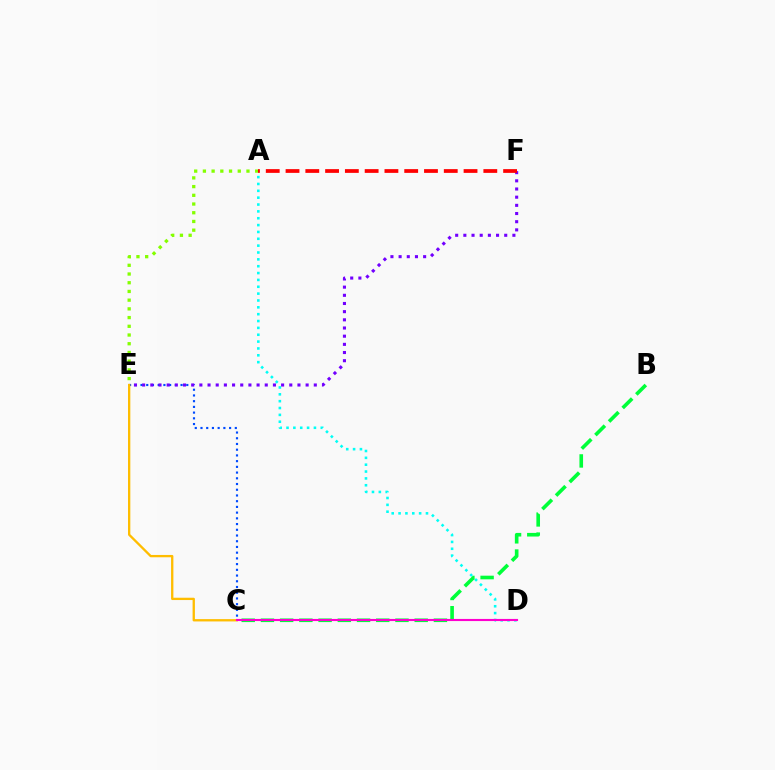{('A', 'D'): [{'color': '#00fff6', 'line_style': 'dotted', 'thickness': 1.86}], ('A', 'E'): [{'color': '#84ff00', 'line_style': 'dotted', 'thickness': 2.37}], ('C', 'E'): [{'color': '#004bff', 'line_style': 'dotted', 'thickness': 1.55}, {'color': '#ffbd00', 'line_style': 'solid', 'thickness': 1.67}], ('E', 'F'): [{'color': '#7200ff', 'line_style': 'dotted', 'thickness': 2.22}], ('B', 'C'): [{'color': '#00ff39', 'line_style': 'dashed', 'thickness': 2.61}], ('A', 'F'): [{'color': '#ff0000', 'line_style': 'dashed', 'thickness': 2.69}], ('C', 'D'): [{'color': '#ff00cf', 'line_style': 'solid', 'thickness': 1.53}]}